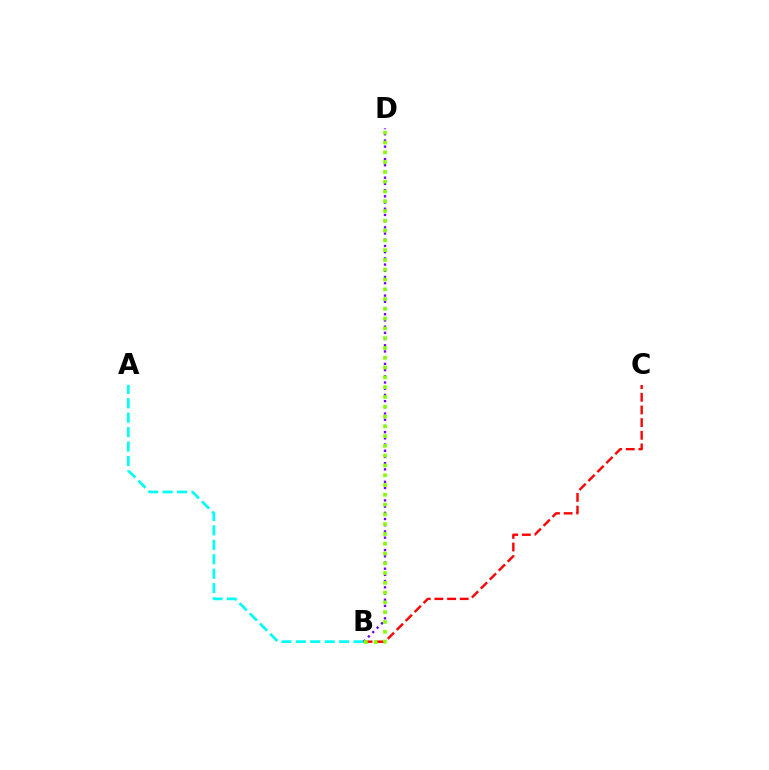{('B', 'D'): [{'color': '#7200ff', 'line_style': 'dotted', 'thickness': 1.69}, {'color': '#84ff00', 'line_style': 'dotted', 'thickness': 2.66}], ('A', 'B'): [{'color': '#00fff6', 'line_style': 'dashed', 'thickness': 1.96}], ('B', 'C'): [{'color': '#ff0000', 'line_style': 'dashed', 'thickness': 1.72}]}